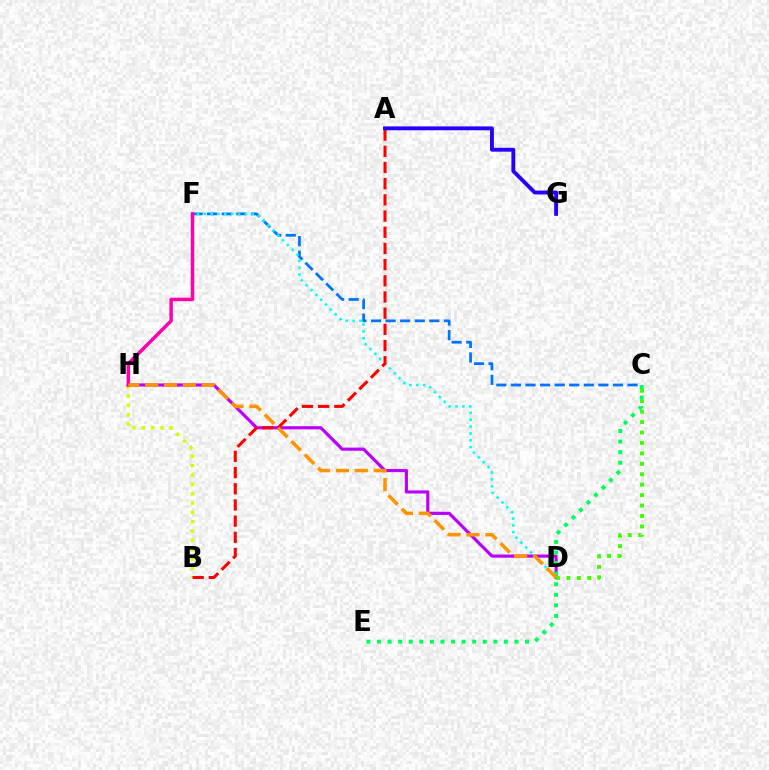{('B', 'H'): [{'color': '#d1ff00', 'line_style': 'dotted', 'thickness': 2.53}], ('D', 'H'): [{'color': '#b900ff', 'line_style': 'solid', 'thickness': 2.28}, {'color': '#ff9400', 'line_style': 'dashed', 'thickness': 2.56}], ('C', 'D'): [{'color': '#3dff00', 'line_style': 'dotted', 'thickness': 2.83}], ('C', 'F'): [{'color': '#0074ff', 'line_style': 'dashed', 'thickness': 1.98}], ('F', 'H'): [{'color': '#ff00ac', 'line_style': 'solid', 'thickness': 2.5}], ('D', 'F'): [{'color': '#00fff6', 'line_style': 'dotted', 'thickness': 1.86}], ('C', 'E'): [{'color': '#00ff5c', 'line_style': 'dotted', 'thickness': 2.87}], ('A', 'B'): [{'color': '#ff0000', 'line_style': 'dashed', 'thickness': 2.2}], ('A', 'G'): [{'color': '#2500ff', 'line_style': 'solid', 'thickness': 2.78}]}